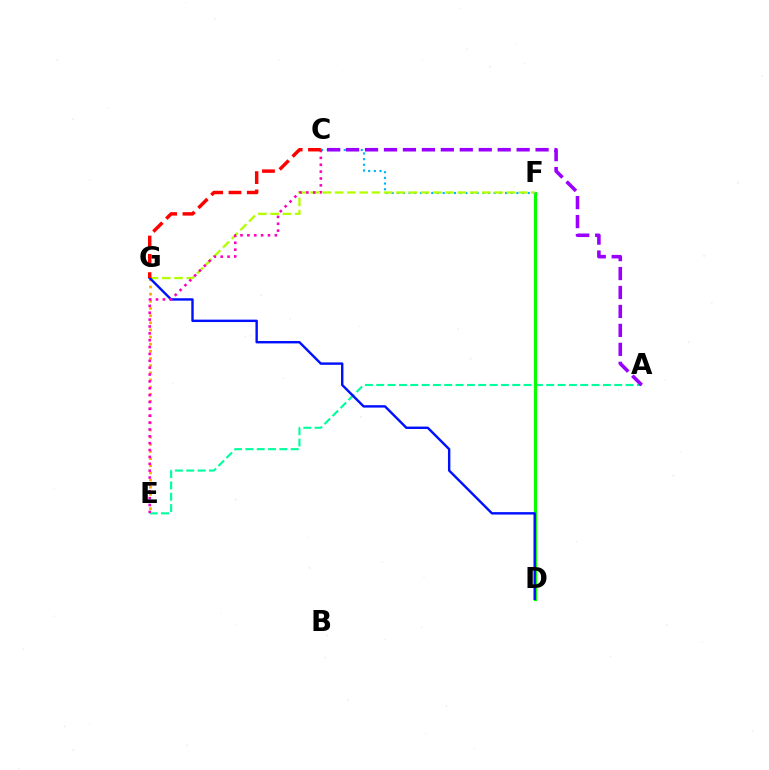{('A', 'E'): [{'color': '#00ff9d', 'line_style': 'dashed', 'thickness': 1.54}], ('D', 'F'): [{'color': '#08ff00', 'line_style': 'solid', 'thickness': 2.27}], ('C', 'F'): [{'color': '#00b5ff', 'line_style': 'dotted', 'thickness': 1.54}], ('F', 'G'): [{'color': '#b3ff00', 'line_style': 'dashed', 'thickness': 1.67}], ('E', 'G'): [{'color': '#ffa500', 'line_style': 'dotted', 'thickness': 1.94}], ('D', 'G'): [{'color': '#0010ff', 'line_style': 'solid', 'thickness': 1.74}], ('A', 'C'): [{'color': '#9b00ff', 'line_style': 'dashed', 'thickness': 2.57}], ('C', 'E'): [{'color': '#ff00bd', 'line_style': 'dotted', 'thickness': 1.87}], ('C', 'G'): [{'color': '#ff0000', 'line_style': 'dashed', 'thickness': 2.48}]}